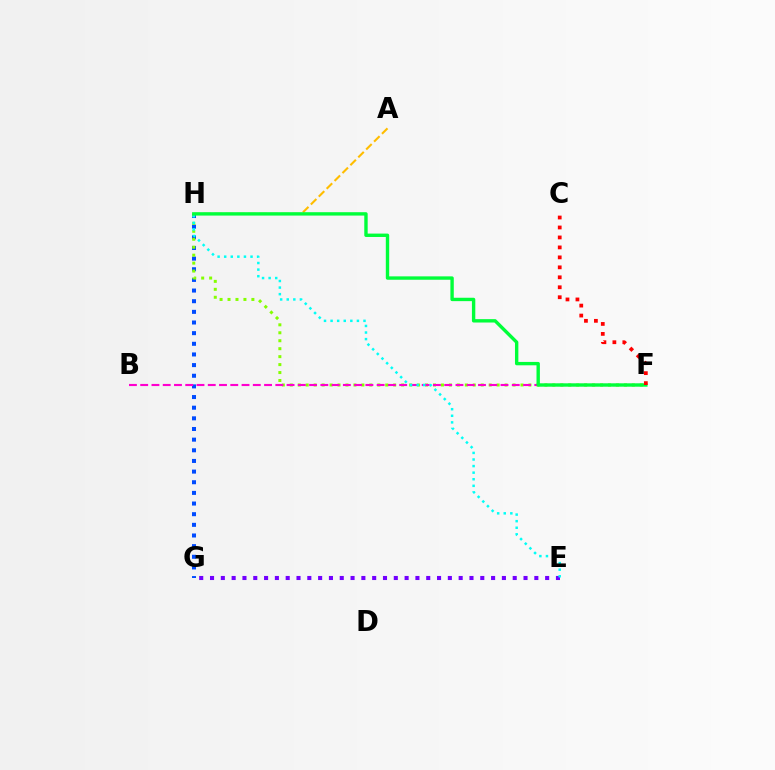{('G', 'H'): [{'color': '#004bff', 'line_style': 'dotted', 'thickness': 2.89}], ('F', 'H'): [{'color': '#84ff00', 'line_style': 'dotted', 'thickness': 2.16}, {'color': '#00ff39', 'line_style': 'solid', 'thickness': 2.43}], ('E', 'G'): [{'color': '#7200ff', 'line_style': 'dotted', 'thickness': 2.94}], ('A', 'H'): [{'color': '#ffbd00', 'line_style': 'dashed', 'thickness': 1.51}], ('B', 'F'): [{'color': '#ff00cf', 'line_style': 'dashed', 'thickness': 1.53}], ('E', 'H'): [{'color': '#00fff6', 'line_style': 'dotted', 'thickness': 1.79}], ('C', 'F'): [{'color': '#ff0000', 'line_style': 'dotted', 'thickness': 2.71}]}